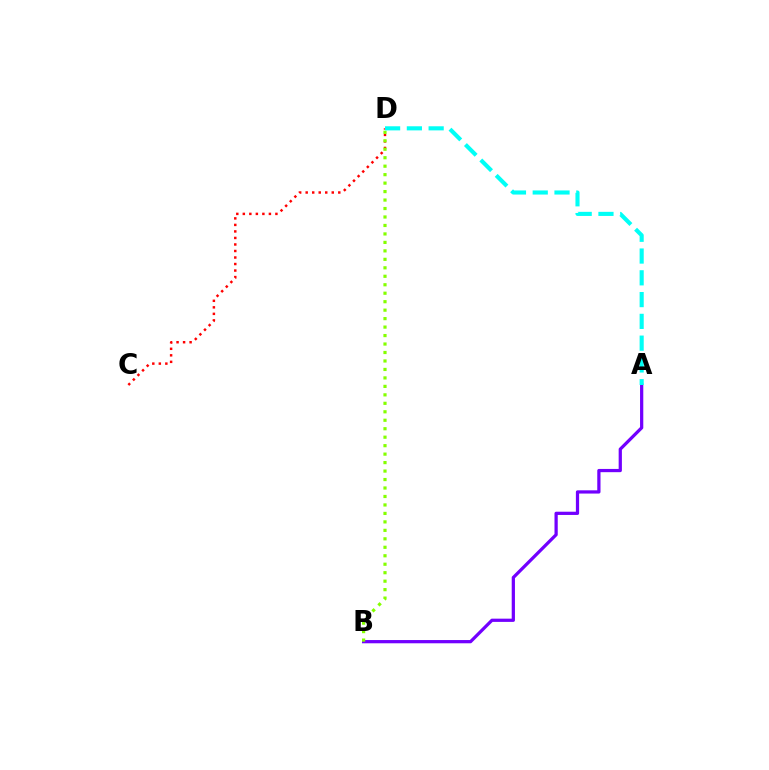{('A', 'B'): [{'color': '#7200ff', 'line_style': 'solid', 'thickness': 2.33}], ('C', 'D'): [{'color': '#ff0000', 'line_style': 'dotted', 'thickness': 1.77}], ('B', 'D'): [{'color': '#84ff00', 'line_style': 'dotted', 'thickness': 2.3}], ('A', 'D'): [{'color': '#00fff6', 'line_style': 'dashed', 'thickness': 2.96}]}